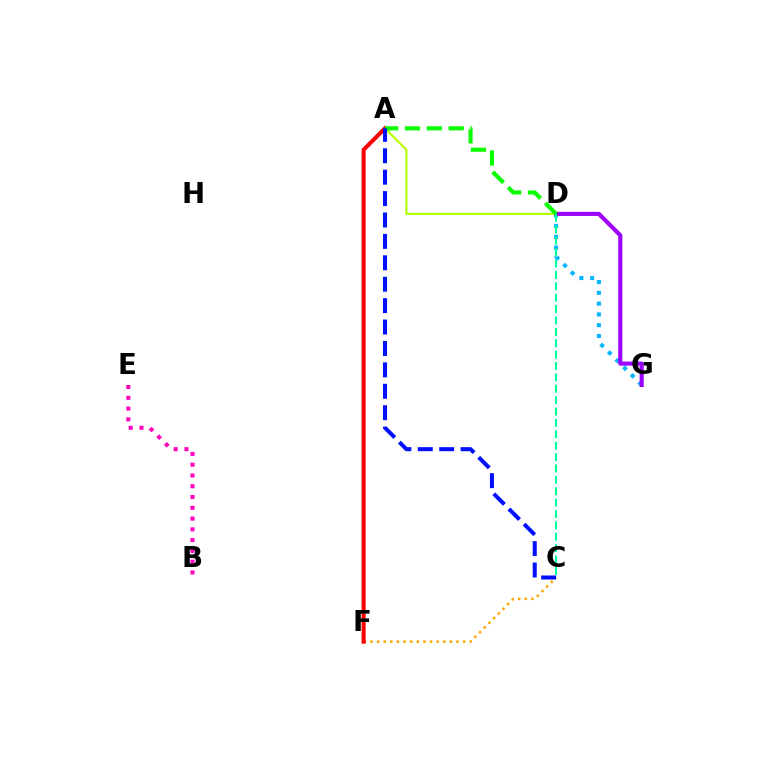{('A', 'D'): [{'color': '#b3ff00', 'line_style': 'solid', 'thickness': 1.51}, {'color': '#08ff00', 'line_style': 'dashed', 'thickness': 2.97}], ('D', 'G'): [{'color': '#00b5ff', 'line_style': 'dotted', 'thickness': 2.93}, {'color': '#9b00ff', 'line_style': 'solid', 'thickness': 2.95}], ('C', 'F'): [{'color': '#ffa500', 'line_style': 'dotted', 'thickness': 1.8}], ('A', 'F'): [{'color': '#ff0000', 'line_style': 'solid', 'thickness': 2.91}], ('B', 'E'): [{'color': '#ff00bd', 'line_style': 'dotted', 'thickness': 2.93}], ('A', 'C'): [{'color': '#0010ff', 'line_style': 'dashed', 'thickness': 2.91}], ('C', 'D'): [{'color': '#00ff9d', 'line_style': 'dashed', 'thickness': 1.55}]}